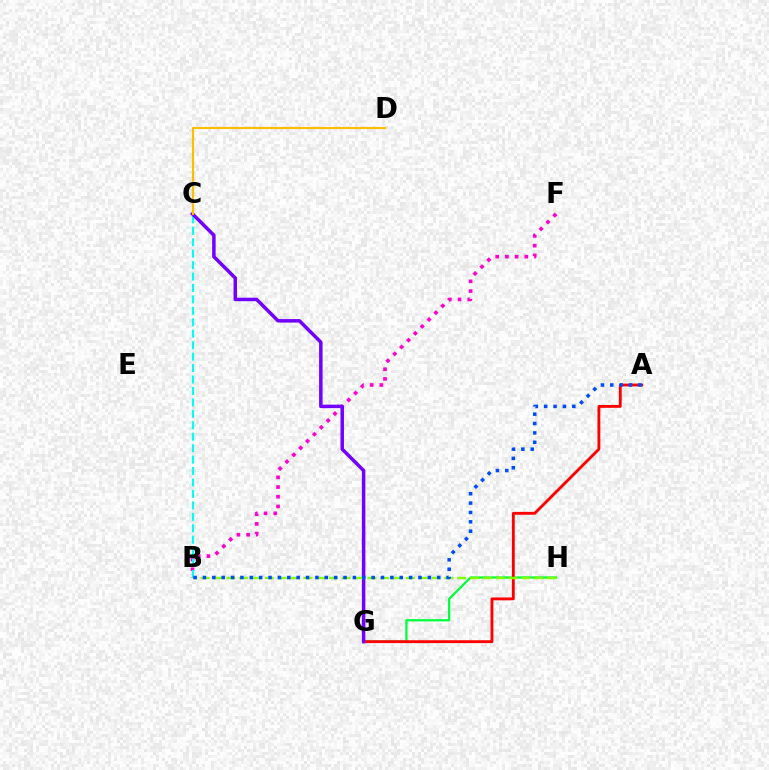{('G', 'H'): [{'color': '#00ff39', 'line_style': 'solid', 'thickness': 1.62}], ('B', 'F'): [{'color': '#ff00cf', 'line_style': 'dotted', 'thickness': 2.64}], ('B', 'C'): [{'color': '#00fff6', 'line_style': 'dashed', 'thickness': 1.55}], ('A', 'G'): [{'color': '#ff0000', 'line_style': 'solid', 'thickness': 2.06}], ('C', 'G'): [{'color': '#7200ff', 'line_style': 'solid', 'thickness': 2.52}], ('C', 'D'): [{'color': '#ffbd00', 'line_style': 'solid', 'thickness': 1.54}], ('B', 'H'): [{'color': '#84ff00', 'line_style': 'dashed', 'thickness': 1.74}], ('A', 'B'): [{'color': '#004bff', 'line_style': 'dotted', 'thickness': 2.55}]}